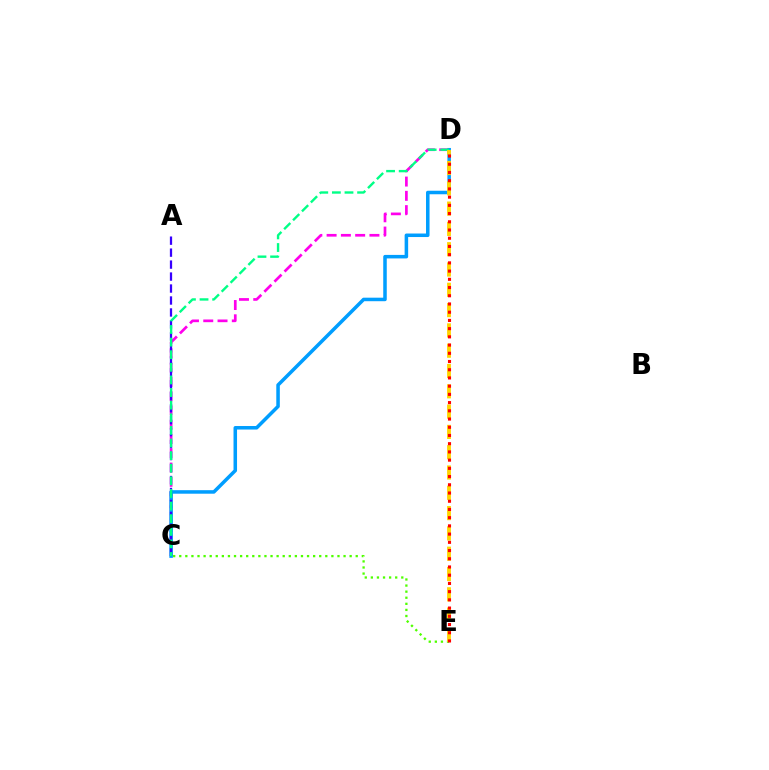{('C', 'D'): [{'color': '#ff00ed', 'line_style': 'dashed', 'thickness': 1.94}, {'color': '#009eff', 'line_style': 'solid', 'thickness': 2.54}, {'color': '#00ff86', 'line_style': 'dashed', 'thickness': 1.71}], ('C', 'E'): [{'color': '#4fff00', 'line_style': 'dotted', 'thickness': 1.65}], ('A', 'C'): [{'color': '#3700ff', 'line_style': 'dashed', 'thickness': 1.63}], ('D', 'E'): [{'color': '#ffd500', 'line_style': 'dashed', 'thickness': 2.76}, {'color': '#ff0000', 'line_style': 'dotted', 'thickness': 2.23}]}